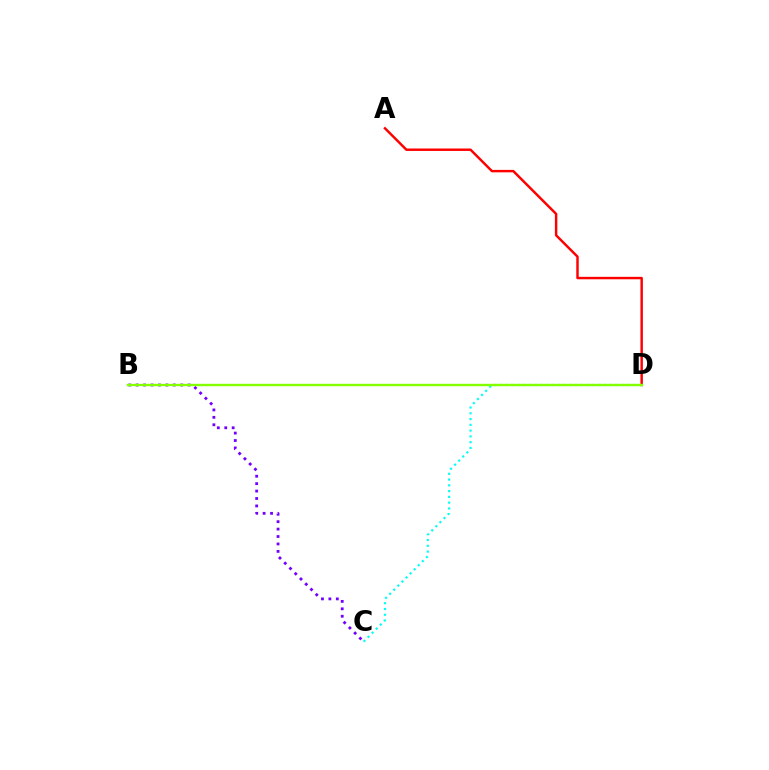{('B', 'C'): [{'color': '#7200ff', 'line_style': 'dotted', 'thickness': 2.02}], ('A', 'D'): [{'color': '#ff0000', 'line_style': 'solid', 'thickness': 1.76}], ('C', 'D'): [{'color': '#00fff6', 'line_style': 'dotted', 'thickness': 1.57}], ('B', 'D'): [{'color': '#84ff00', 'line_style': 'solid', 'thickness': 1.72}]}